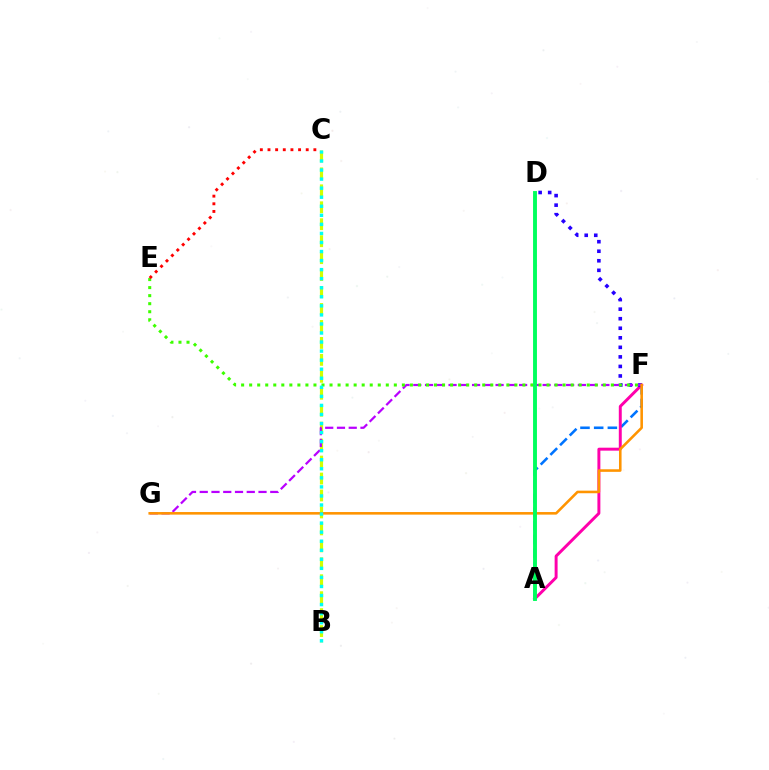{('A', 'F'): [{'color': '#0074ff', 'line_style': 'dashed', 'thickness': 1.86}, {'color': '#ff00ac', 'line_style': 'solid', 'thickness': 2.13}], ('D', 'F'): [{'color': '#2500ff', 'line_style': 'dotted', 'thickness': 2.59}], ('B', 'C'): [{'color': '#d1ff00', 'line_style': 'dashed', 'thickness': 2.3}, {'color': '#00fff6', 'line_style': 'dotted', 'thickness': 2.46}], ('F', 'G'): [{'color': '#b900ff', 'line_style': 'dashed', 'thickness': 1.6}, {'color': '#ff9400', 'line_style': 'solid', 'thickness': 1.86}], ('E', 'F'): [{'color': '#3dff00', 'line_style': 'dotted', 'thickness': 2.18}], ('A', 'D'): [{'color': '#00ff5c', 'line_style': 'solid', 'thickness': 2.8}], ('C', 'E'): [{'color': '#ff0000', 'line_style': 'dotted', 'thickness': 2.08}]}